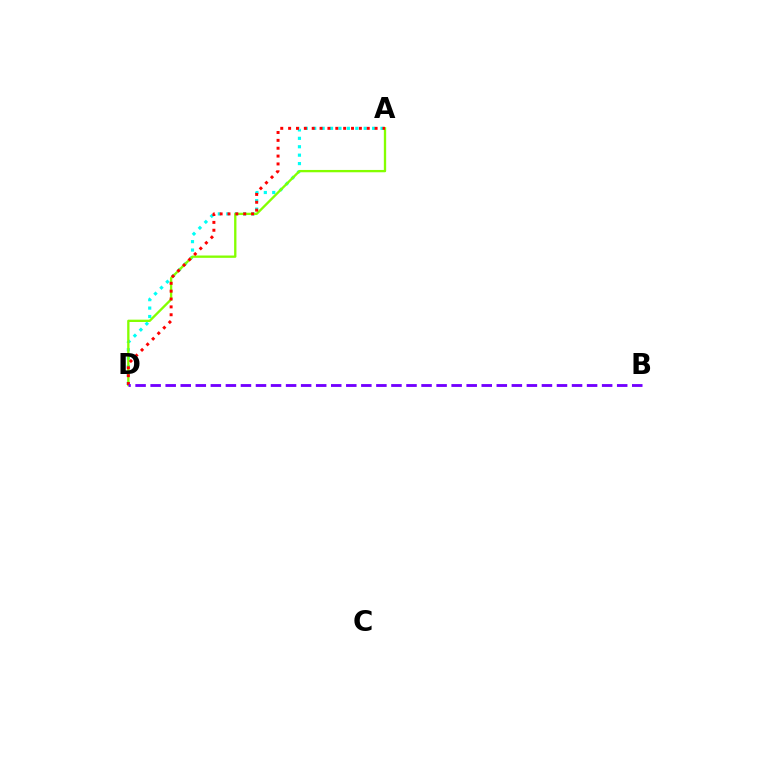{('A', 'D'): [{'color': '#00fff6', 'line_style': 'dotted', 'thickness': 2.29}, {'color': '#84ff00', 'line_style': 'solid', 'thickness': 1.68}, {'color': '#ff0000', 'line_style': 'dotted', 'thickness': 2.14}], ('B', 'D'): [{'color': '#7200ff', 'line_style': 'dashed', 'thickness': 2.04}]}